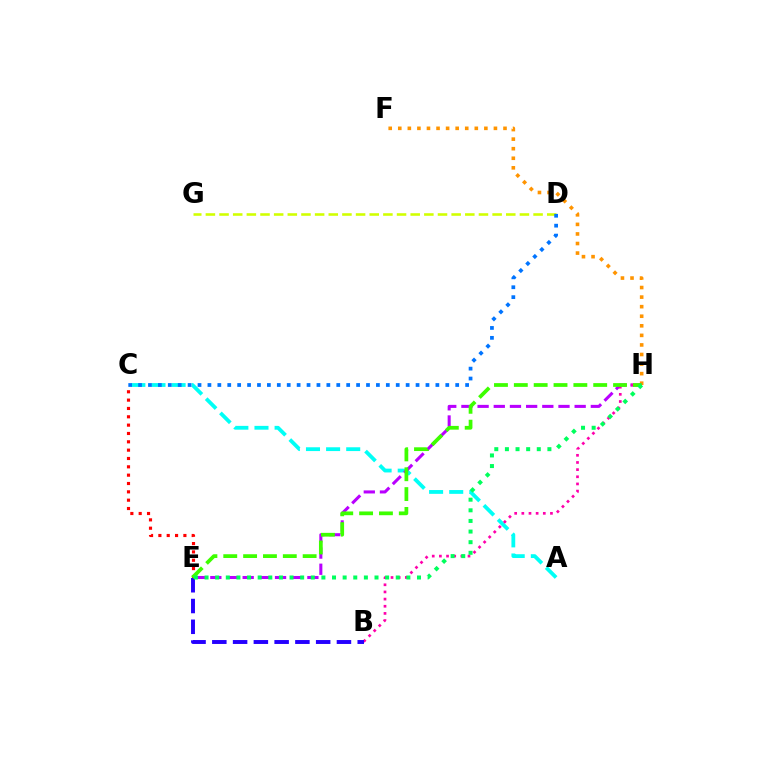{('A', 'C'): [{'color': '#00fff6', 'line_style': 'dashed', 'thickness': 2.73}], ('F', 'H'): [{'color': '#ff9400', 'line_style': 'dotted', 'thickness': 2.6}], ('E', 'H'): [{'color': '#b900ff', 'line_style': 'dashed', 'thickness': 2.2}, {'color': '#3dff00', 'line_style': 'dashed', 'thickness': 2.7}, {'color': '#00ff5c', 'line_style': 'dotted', 'thickness': 2.89}], ('C', 'E'): [{'color': '#ff0000', 'line_style': 'dotted', 'thickness': 2.27}], ('B', 'H'): [{'color': '#ff00ac', 'line_style': 'dotted', 'thickness': 1.94}], ('B', 'E'): [{'color': '#2500ff', 'line_style': 'dashed', 'thickness': 2.82}], ('D', 'G'): [{'color': '#d1ff00', 'line_style': 'dashed', 'thickness': 1.85}], ('C', 'D'): [{'color': '#0074ff', 'line_style': 'dotted', 'thickness': 2.69}]}